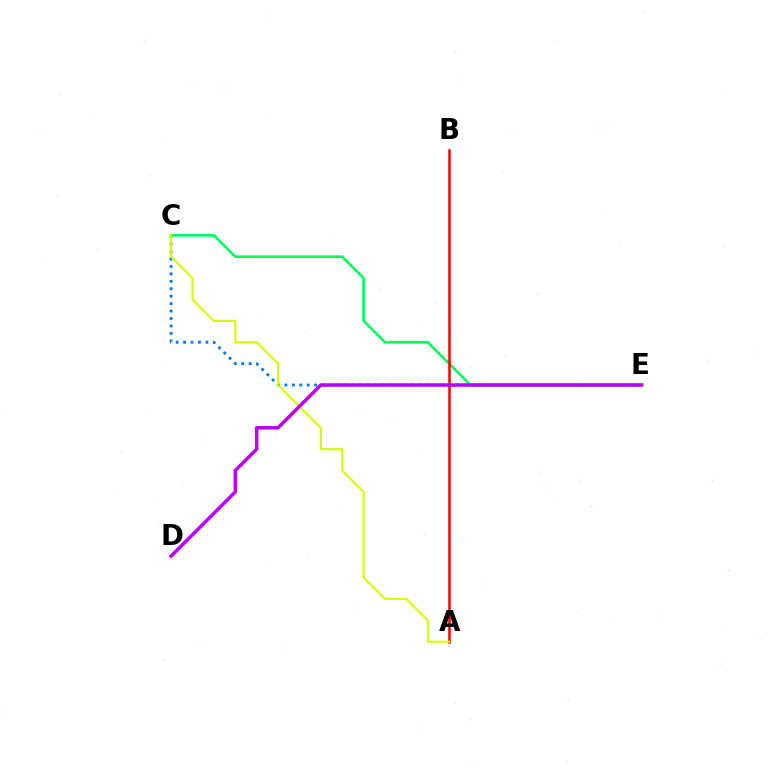{('C', 'E'): [{'color': '#0074ff', 'line_style': 'dotted', 'thickness': 2.02}, {'color': '#00ff5c', 'line_style': 'solid', 'thickness': 1.88}], ('A', 'B'): [{'color': '#ff0000', 'line_style': 'solid', 'thickness': 1.83}], ('A', 'C'): [{'color': '#d1ff00', 'line_style': 'solid', 'thickness': 1.5}], ('D', 'E'): [{'color': '#b900ff', 'line_style': 'solid', 'thickness': 2.5}]}